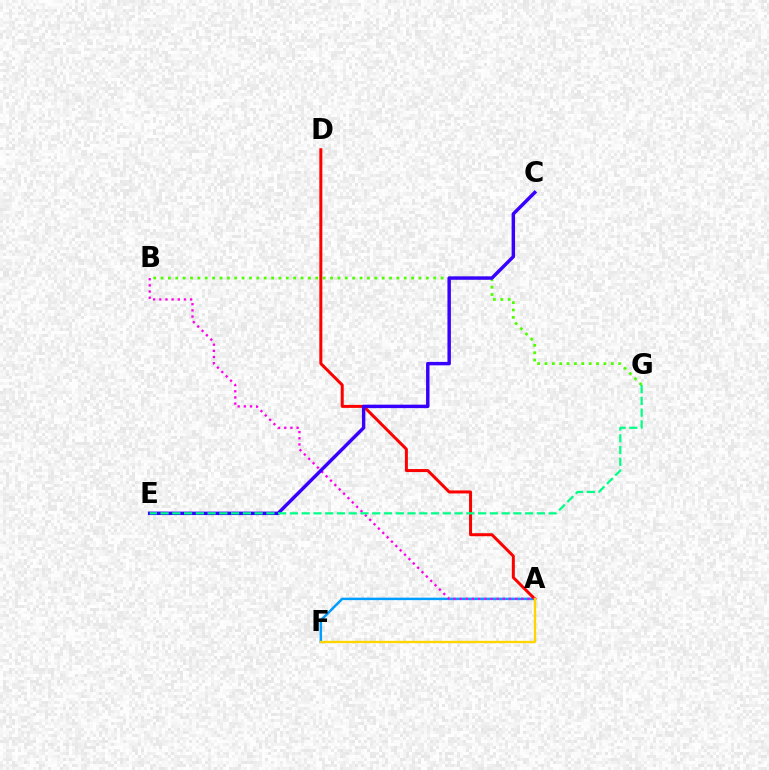{('A', 'F'): [{'color': '#009eff', 'line_style': 'solid', 'thickness': 1.78}, {'color': '#ffd500', 'line_style': 'solid', 'thickness': 1.67}], ('B', 'G'): [{'color': '#4fff00', 'line_style': 'dotted', 'thickness': 2.0}], ('A', 'D'): [{'color': '#ff0000', 'line_style': 'solid', 'thickness': 2.16}], ('A', 'B'): [{'color': '#ff00ed', 'line_style': 'dotted', 'thickness': 1.67}], ('C', 'E'): [{'color': '#3700ff', 'line_style': 'solid', 'thickness': 2.48}], ('E', 'G'): [{'color': '#00ff86', 'line_style': 'dashed', 'thickness': 1.6}]}